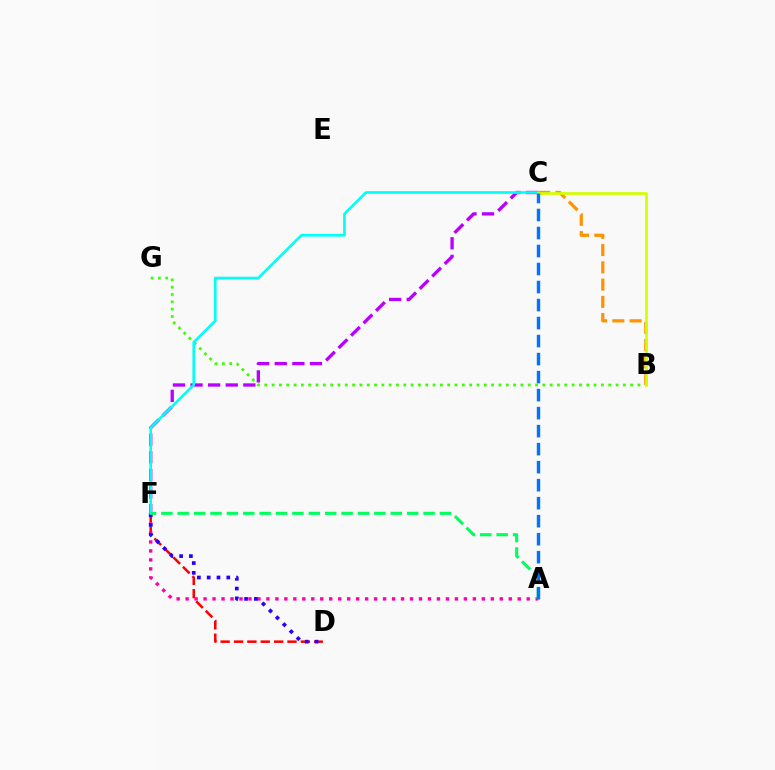{('C', 'F'): [{'color': '#b900ff', 'line_style': 'dashed', 'thickness': 2.39}, {'color': '#00fff6', 'line_style': 'solid', 'thickness': 1.91}], ('D', 'F'): [{'color': '#ff0000', 'line_style': 'dashed', 'thickness': 1.82}, {'color': '#2500ff', 'line_style': 'dotted', 'thickness': 2.66}], ('A', 'F'): [{'color': '#ff00ac', 'line_style': 'dotted', 'thickness': 2.44}, {'color': '#00ff5c', 'line_style': 'dashed', 'thickness': 2.23}], ('B', 'G'): [{'color': '#3dff00', 'line_style': 'dotted', 'thickness': 1.99}], ('B', 'C'): [{'color': '#ff9400', 'line_style': 'dashed', 'thickness': 2.34}, {'color': '#d1ff00', 'line_style': 'solid', 'thickness': 1.94}], ('A', 'C'): [{'color': '#0074ff', 'line_style': 'dashed', 'thickness': 2.45}]}